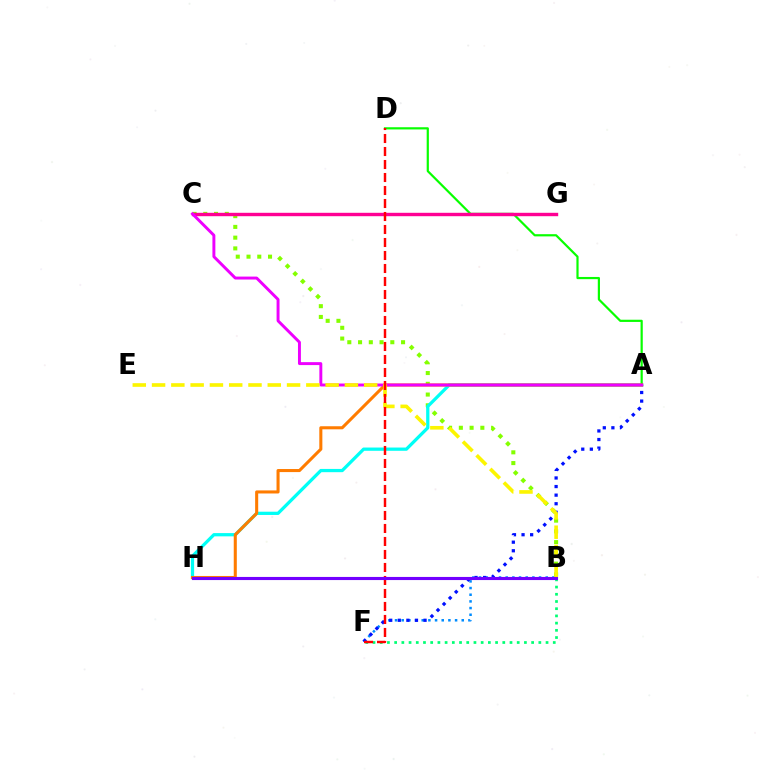{('B', 'F'): [{'color': '#008cff', 'line_style': 'dotted', 'thickness': 1.81}, {'color': '#00ff74', 'line_style': 'dotted', 'thickness': 1.96}], ('B', 'C'): [{'color': '#84ff00', 'line_style': 'dotted', 'thickness': 2.92}], ('A', 'F'): [{'color': '#0010ff', 'line_style': 'dotted', 'thickness': 2.33}], ('A', 'H'): [{'color': '#00fff6', 'line_style': 'solid', 'thickness': 2.34}, {'color': '#ff7c00', 'line_style': 'solid', 'thickness': 2.2}], ('A', 'D'): [{'color': '#08ff00', 'line_style': 'solid', 'thickness': 1.58}], ('C', 'G'): [{'color': '#ff0094', 'line_style': 'solid', 'thickness': 2.45}], ('A', 'C'): [{'color': '#ee00ff', 'line_style': 'solid', 'thickness': 2.12}], ('B', 'E'): [{'color': '#fcf500', 'line_style': 'dashed', 'thickness': 2.62}], ('D', 'F'): [{'color': '#ff0000', 'line_style': 'dashed', 'thickness': 1.77}], ('B', 'H'): [{'color': '#7200ff', 'line_style': 'solid', 'thickness': 2.24}]}